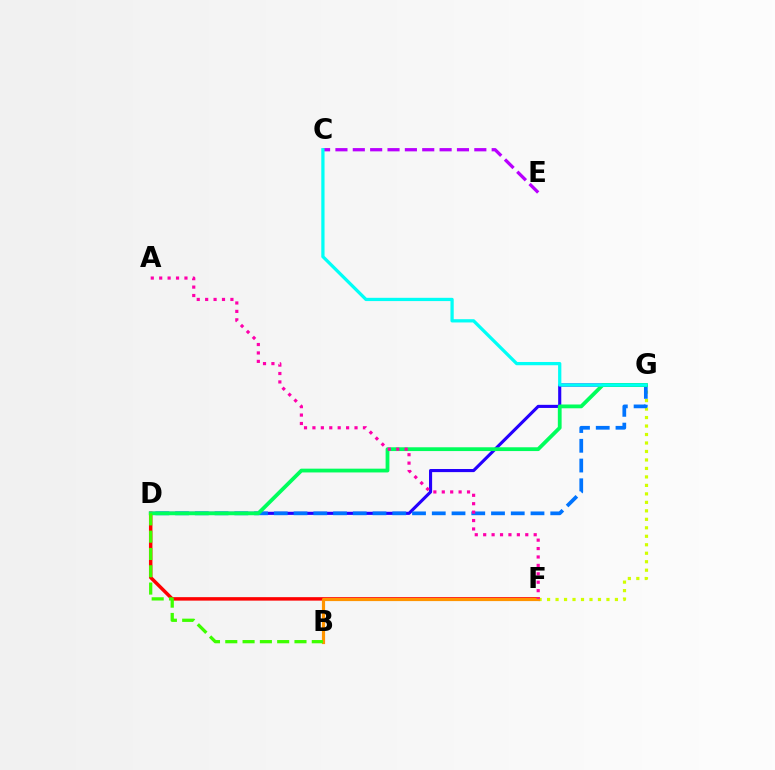{('D', 'G'): [{'color': '#2500ff', 'line_style': 'solid', 'thickness': 2.24}, {'color': '#0074ff', 'line_style': 'dashed', 'thickness': 2.68}, {'color': '#00ff5c', 'line_style': 'solid', 'thickness': 2.73}], ('D', 'F'): [{'color': '#ff0000', 'line_style': 'solid', 'thickness': 2.5}], ('F', 'G'): [{'color': '#d1ff00', 'line_style': 'dotted', 'thickness': 2.3}], ('B', 'F'): [{'color': '#ff9400', 'line_style': 'solid', 'thickness': 2.29}], ('B', 'D'): [{'color': '#3dff00', 'line_style': 'dashed', 'thickness': 2.35}], ('A', 'F'): [{'color': '#ff00ac', 'line_style': 'dotted', 'thickness': 2.29}], ('C', 'E'): [{'color': '#b900ff', 'line_style': 'dashed', 'thickness': 2.36}], ('C', 'G'): [{'color': '#00fff6', 'line_style': 'solid', 'thickness': 2.35}]}